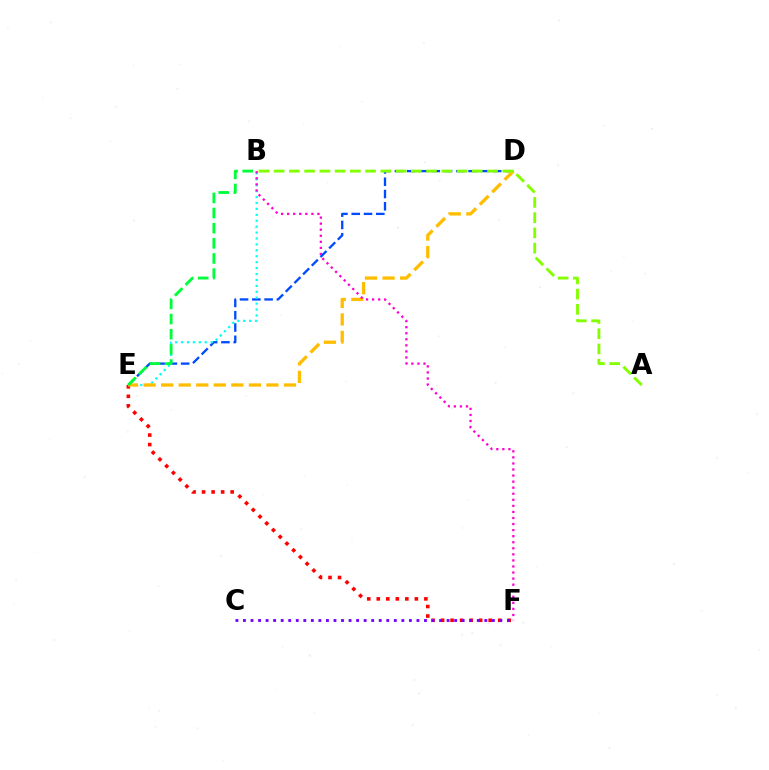{('D', 'E'): [{'color': '#004bff', 'line_style': 'dashed', 'thickness': 1.67}, {'color': '#ffbd00', 'line_style': 'dashed', 'thickness': 2.38}], ('E', 'F'): [{'color': '#ff0000', 'line_style': 'dotted', 'thickness': 2.59}], ('C', 'F'): [{'color': '#7200ff', 'line_style': 'dotted', 'thickness': 2.05}], ('B', 'E'): [{'color': '#00fff6', 'line_style': 'dotted', 'thickness': 1.61}, {'color': '#00ff39', 'line_style': 'dashed', 'thickness': 2.06}], ('B', 'F'): [{'color': '#ff00cf', 'line_style': 'dotted', 'thickness': 1.65}], ('A', 'B'): [{'color': '#84ff00', 'line_style': 'dashed', 'thickness': 2.07}]}